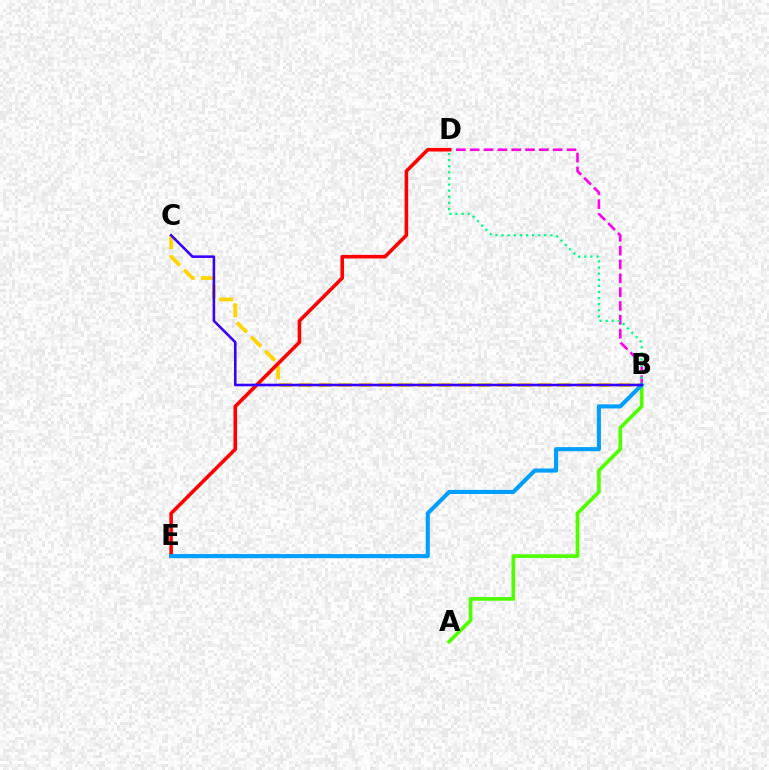{('B', 'C'): [{'color': '#ffd500', 'line_style': 'dashed', 'thickness': 2.71}, {'color': '#3700ff', 'line_style': 'solid', 'thickness': 1.88}], ('A', 'B'): [{'color': '#4fff00', 'line_style': 'solid', 'thickness': 2.65}], ('B', 'D'): [{'color': '#ff00ed', 'line_style': 'dashed', 'thickness': 1.88}, {'color': '#00ff86', 'line_style': 'dotted', 'thickness': 1.66}], ('D', 'E'): [{'color': '#ff0000', 'line_style': 'solid', 'thickness': 2.58}], ('B', 'E'): [{'color': '#009eff', 'line_style': 'solid', 'thickness': 2.95}]}